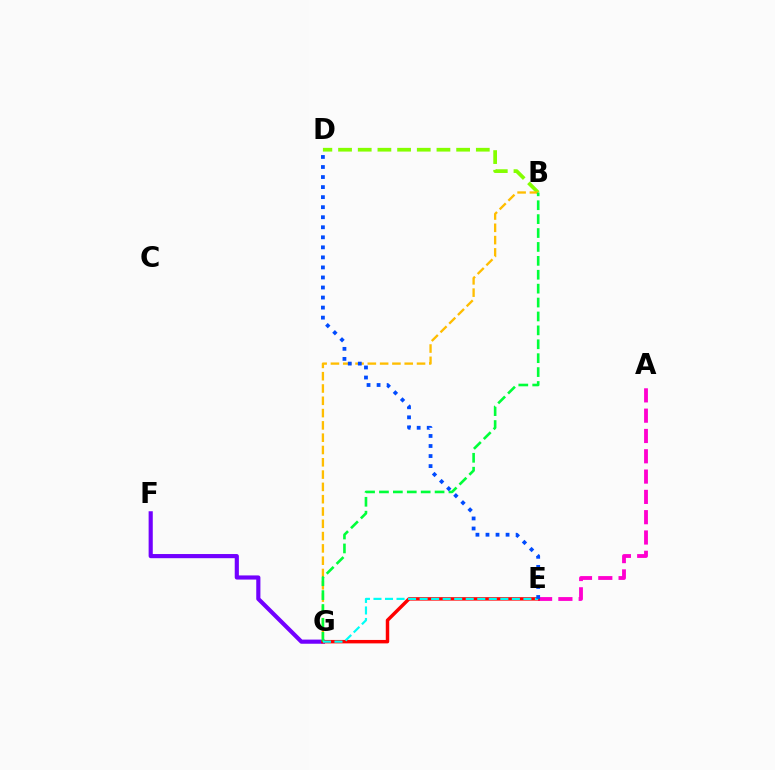{('B', 'D'): [{'color': '#84ff00', 'line_style': 'dashed', 'thickness': 2.67}], ('F', 'G'): [{'color': '#7200ff', 'line_style': 'solid', 'thickness': 2.99}], ('B', 'G'): [{'color': '#ffbd00', 'line_style': 'dashed', 'thickness': 1.67}, {'color': '#00ff39', 'line_style': 'dashed', 'thickness': 1.89}], ('A', 'E'): [{'color': '#ff00cf', 'line_style': 'dashed', 'thickness': 2.76}], ('E', 'G'): [{'color': '#ff0000', 'line_style': 'solid', 'thickness': 2.48}, {'color': '#00fff6', 'line_style': 'dashed', 'thickness': 1.57}], ('D', 'E'): [{'color': '#004bff', 'line_style': 'dotted', 'thickness': 2.73}]}